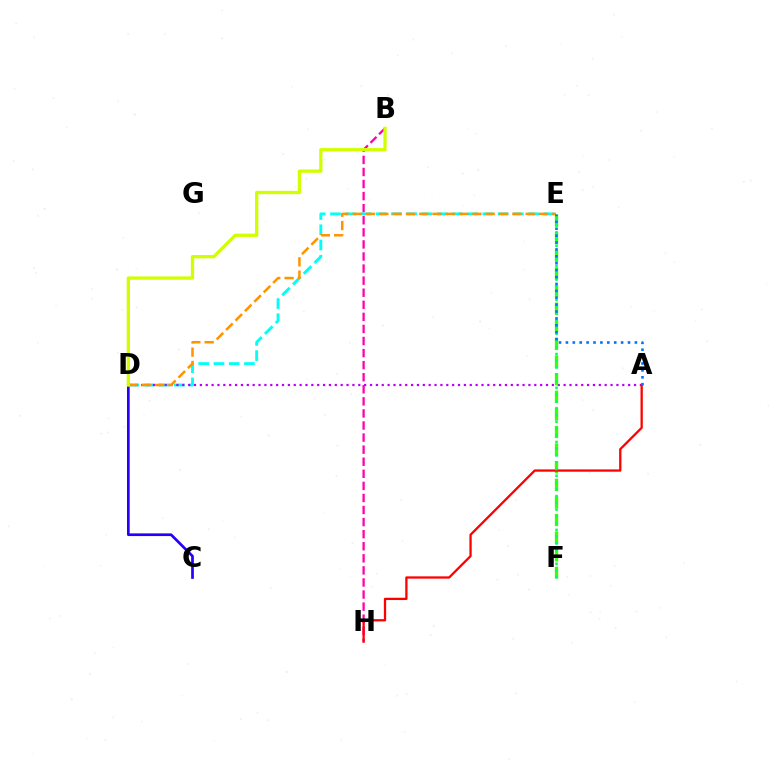{('B', 'H'): [{'color': '#ff00ac', 'line_style': 'dashed', 'thickness': 1.64}], ('D', 'E'): [{'color': '#00fff6', 'line_style': 'dashed', 'thickness': 2.07}, {'color': '#ff9400', 'line_style': 'dashed', 'thickness': 1.81}], ('C', 'D'): [{'color': '#2500ff', 'line_style': 'solid', 'thickness': 1.94}], ('A', 'D'): [{'color': '#b900ff', 'line_style': 'dotted', 'thickness': 1.59}], ('E', 'F'): [{'color': '#3dff00', 'line_style': 'dashed', 'thickness': 2.39}, {'color': '#00ff5c', 'line_style': 'dotted', 'thickness': 1.84}], ('A', 'H'): [{'color': '#ff0000', 'line_style': 'solid', 'thickness': 1.65}], ('B', 'D'): [{'color': '#d1ff00', 'line_style': 'solid', 'thickness': 2.38}], ('A', 'E'): [{'color': '#0074ff', 'line_style': 'dotted', 'thickness': 1.87}]}